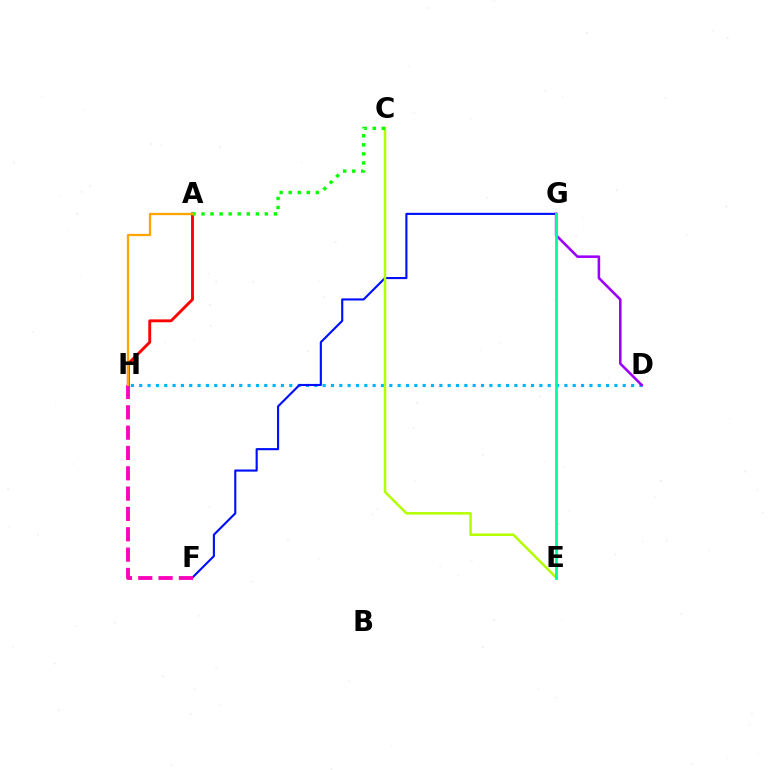{('A', 'H'): [{'color': '#ff0000', 'line_style': 'solid', 'thickness': 2.07}, {'color': '#ffa500', 'line_style': 'solid', 'thickness': 1.64}], ('D', 'H'): [{'color': '#00b5ff', 'line_style': 'dotted', 'thickness': 2.27}], ('F', 'G'): [{'color': '#0010ff', 'line_style': 'solid', 'thickness': 1.54}], ('C', 'E'): [{'color': '#b3ff00', 'line_style': 'solid', 'thickness': 1.82}], ('F', 'H'): [{'color': '#ff00bd', 'line_style': 'dashed', 'thickness': 2.76}], ('D', 'G'): [{'color': '#9b00ff', 'line_style': 'solid', 'thickness': 1.86}], ('A', 'C'): [{'color': '#08ff00', 'line_style': 'dotted', 'thickness': 2.46}], ('E', 'G'): [{'color': '#00ff9d', 'line_style': 'solid', 'thickness': 2.02}]}